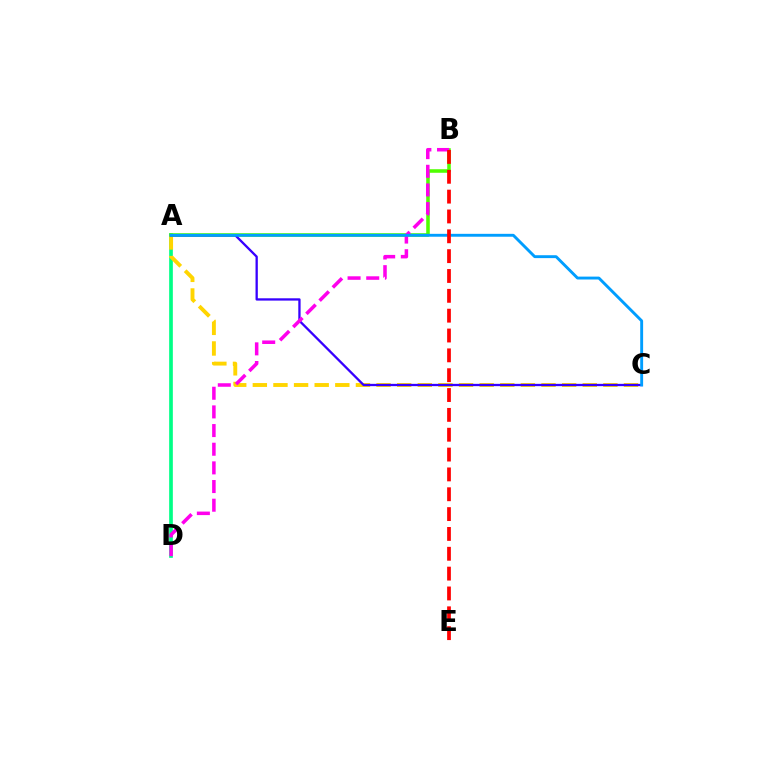{('A', 'D'): [{'color': '#00ff86', 'line_style': 'solid', 'thickness': 2.65}], ('A', 'C'): [{'color': '#ffd500', 'line_style': 'dashed', 'thickness': 2.8}, {'color': '#3700ff', 'line_style': 'solid', 'thickness': 1.66}, {'color': '#009eff', 'line_style': 'solid', 'thickness': 2.08}], ('A', 'B'): [{'color': '#4fff00', 'line_style': 'solid', 'thickness': 2.56}], ('B', 'D'): [{'color': '#ff00ed', 'line_style': 'dashed', 'thickness': 2.53}], ('B', 'E'): [{'color': '#ff0000', 'line_style': 'dashed', 'thickness': 2.7}]}